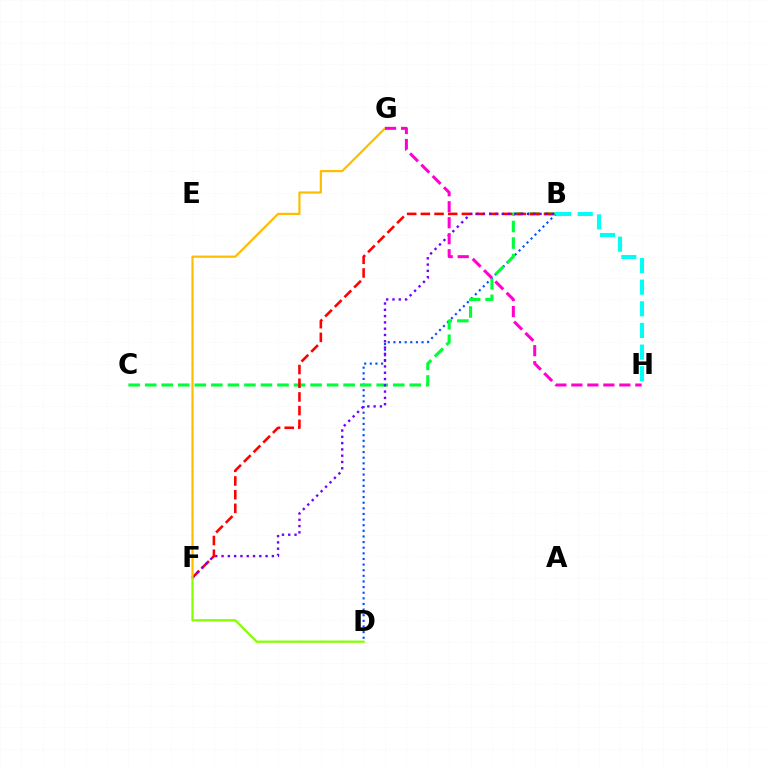{('B', 'D'): [{'color': '#004bff', 'line_style': 'dotted', 'thickness': 1.53}], ('D', 'F'): [{'color': '#84ff00', 'line_style': 'solid', 'thickness': 1.62}], ('B', 'C'): [{'color': '#00ff39', 'line_style': 'dashed', 'thickness': 2.25}], ('B', 'F'): [{'color': '#ff0000', 'line_style': 'dashed', 'thickness': 1.86}, {'color': '#7200ff', 'line_style': 'dotted', 'thickness': 1.71}], ('F', 'G'): [{'color': '#ffbd00', 'line_style': 'solid', 'thickness': 1.58}], ('G', 'H'): [{'color': '#ff00cf', 'line_style': 'dashed', 'thickness': 2.17}], ('B', 'H'): [{'color': '#00fff6', 'line_style': 'dashed', 'thickness': 2.94}]}